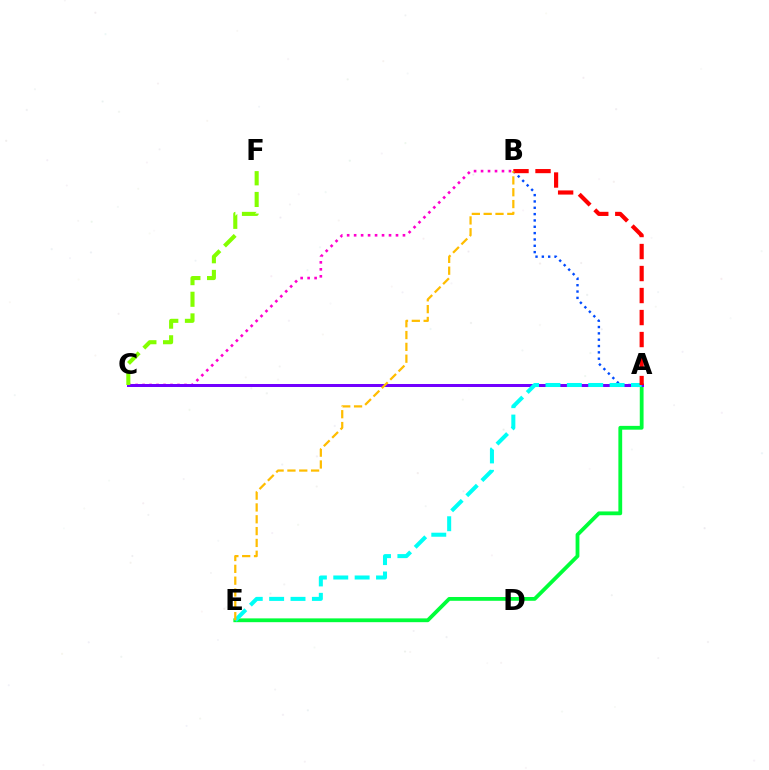{('B', 'C'): [{'color': '#ff00cf', 'line_style': 'dotted', 'thickness': 1.9}], ('A', 'B'): [{'color': '#004bff', 'line_style': 'dotted', 'thickness': 1.72}, {'color': '#ff0000', 'line_style': 'dashed', 'thickness': 2.99}], ('A', 'E'): [{'color': '#00ff39', 'line_style': 'solid', 'thickness': 2.73}, {'color': '#00fff6', 'line_style': 'dashed', 'thickness': 2.9}], ('A', 'C'): [{'color': '#7200ff', 'line_style': 'solid', 'thickness': 2.16}], ('B', 'E'): [{'color': '#ffbd00', 'line_style': 'dashed', 'thickness': 1.61}], ('C', 'F'): [{'color': '#84ff00', 'line_style': 'dashed', 'thickness': 2.94}]}